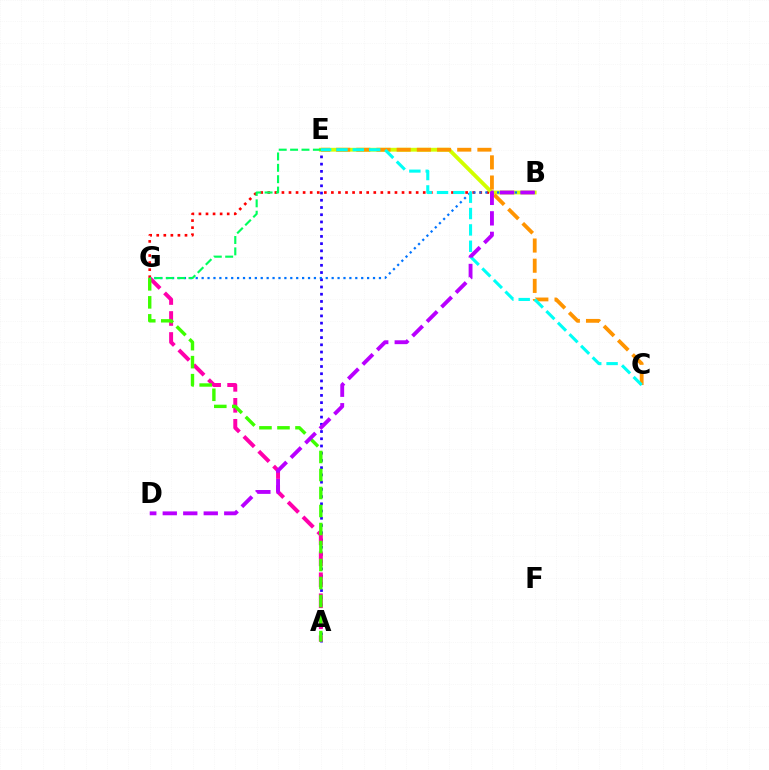{('B', 'G'): [{'color': '#ff0000', 'line_style': 'dotted', 'thickness': 1.92}, {'color': '#0074ff', 'line_style': 'dotted', 'thickness': 1.61}], ('A', 'E'): [{'color': '#2500ff', 'line_style': 'dotted', 'thickness': 1.96}], ('B', 'E'): [{'color': '#d1ff00', 'line_style': 'solid', 'thickness': 2.76}], ('A', 'G'): [{'color': '#ff00ac', 'line_style': 'dashed', 'thickness': 2.85}, {'color': '#3dff00', 'line_style': 'dashed', 'thickness': 2.45}], ('C', 'E'): [{'color': '#ff9400', 'line_style': 'dashed', 'thickness': 2.74}, {'color': '#00fff6', 'line_style': 'dashed', 'thickness': 2.22}], ('B', 'D'): [{'color': '#b900ff', 'line_style': 'dashed', 'thickness': 2.78}], ('E', 'G'): [{'color': '#00ff5c', 'line_style': 'dashed', 'thickness': 1.55}]}